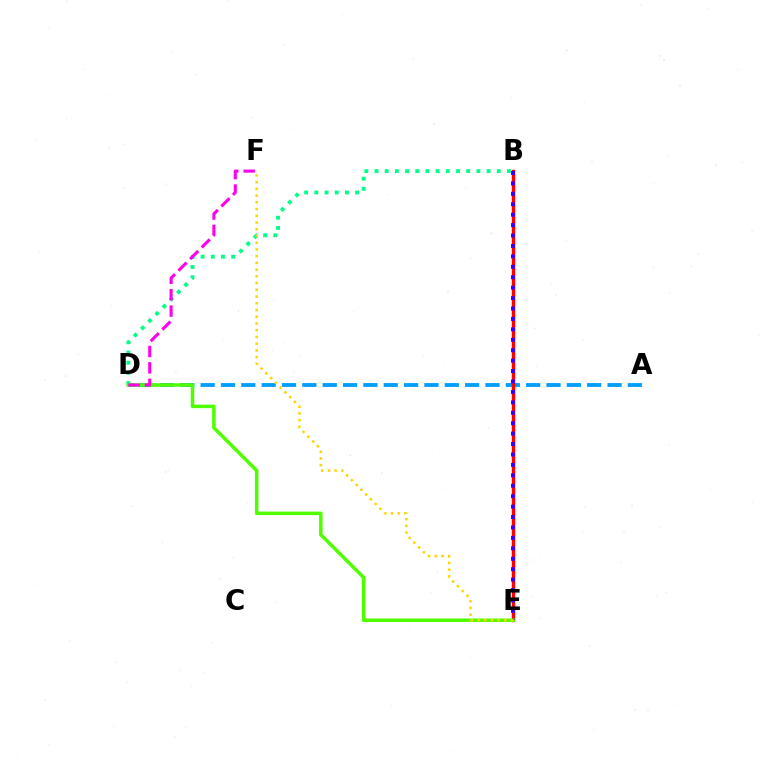{('A', 'D'): [{'color': '#009eff', 'line_style': 'dashed', 'thickness': 2.76}], ('B', 'D'): [{'color': '#00ff86', 'line_style': 'dotted', 'thickness': 2.77}], ('B', 'E'): [{'color': '#ff0000', 'line_style': 'solid', 'thickness': 2.46}, {'color': '#3700ff', 'line_style': 'dotted', 'thickness': 2.83}], ('D', 'E'): [{'color': '#4fff00', 'line_style': 'solid', 'thickness': 2.53}], ('D', 'F'): [{'color': '#ff00ed', 'line_style': 'dashed', 'thickness': 2.23}], ('E', 'F'): [{'color': '#ffd500', 'line_style': 'dotted', 'thickness': 1.83}]}